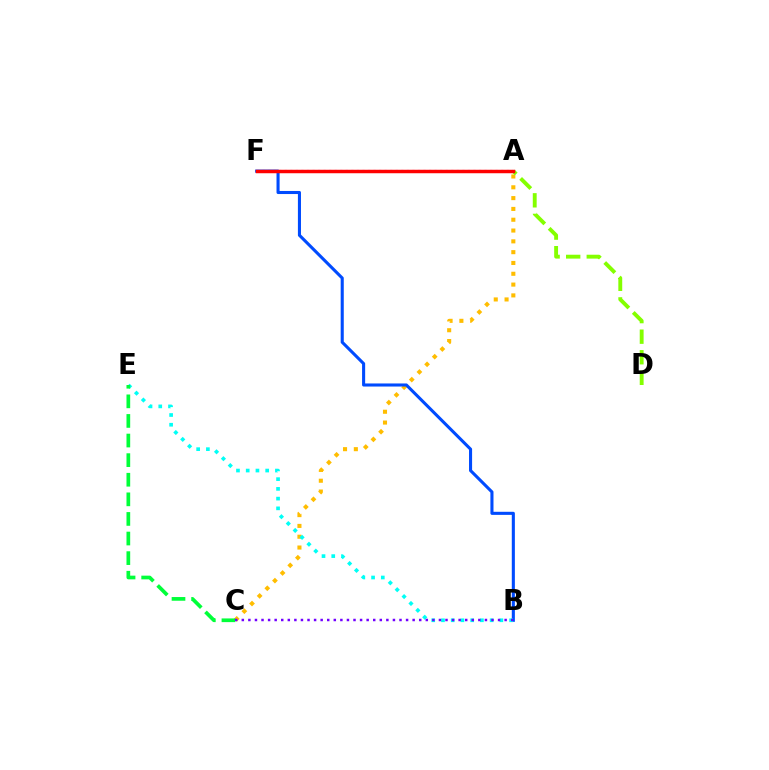{('A', 'F'): [{'color': '#ff00cf', 'line_style': 'dotted', 'thickness': 1.51}, {'color': '#ff0000', 'line_style': 'solid', 'thickness': 2.5}], ('A', 'C'): [{'color': '#ffbd00', 'line_style': 'dotted', 'thickness': 2.94}], ('B', 'F'): [{'color': '#004bff', 'line_style': 'solid', 'thickness': 2.22}], ('A', 'D'): [{'color': '#84ff00', 'line_style': 'dashed', 'thickness': 2.79}], ('B', 'E'): [{'color': '#00fff6', 'line_style': 'dotted', 'thickness': 2.65}], ('C', 'E'): [{'color': '#00ff39', 'line_style': 'dashed', 'thickness': 2.66}], ('B', 'C'): [{'color': '#7200ff', 'line_style': 'dotted', 'thickness': 1.79}]}